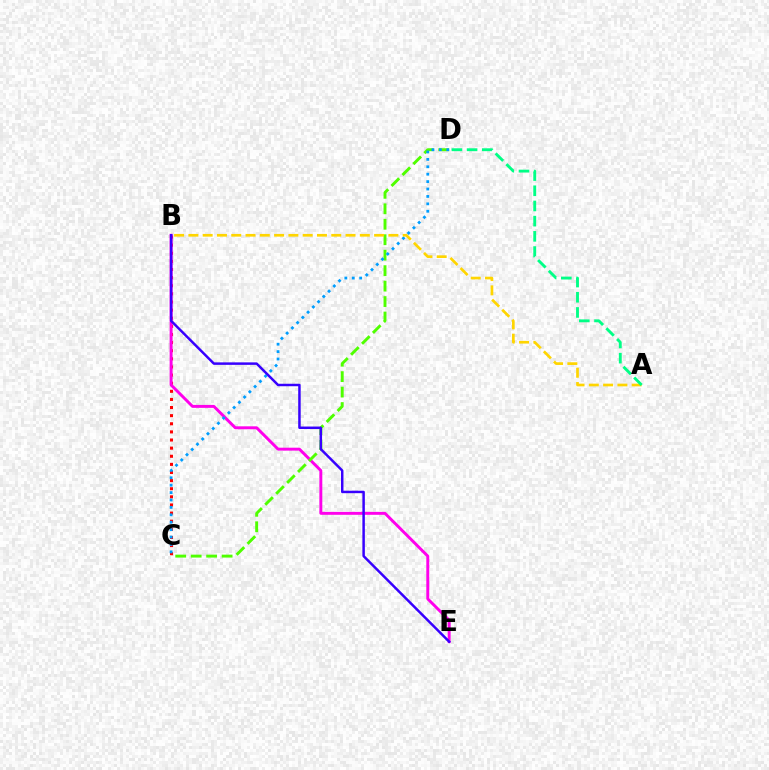{('B', 'C'): [{'color': '#ff0000', 'line_style': 'dotted', 'thickness': 2.21}], ('B', 'E'): [{'color': '#ff00ed', 'line_style': 'solid', 'thickness': 2.11}, {'color': '#3700ff', 'line_style': 'solid', 'thickness': 1.79}], ('C', 'D'): [{'color': '#4fff00', 'line_style': 'dashed', 'thickness': 2.1}, {'color': '#009eff', 'line_style': 'dotted', 'thickness': 2.01}], ('A', 'B'): [{'color': '#ffd500', 'line_style': 'dashed', 'thickness': 1.94}], ('A', 'D'): [{'color': '#00ff86', 'line_style': 'dashed', 'thickness': 2.06}]}